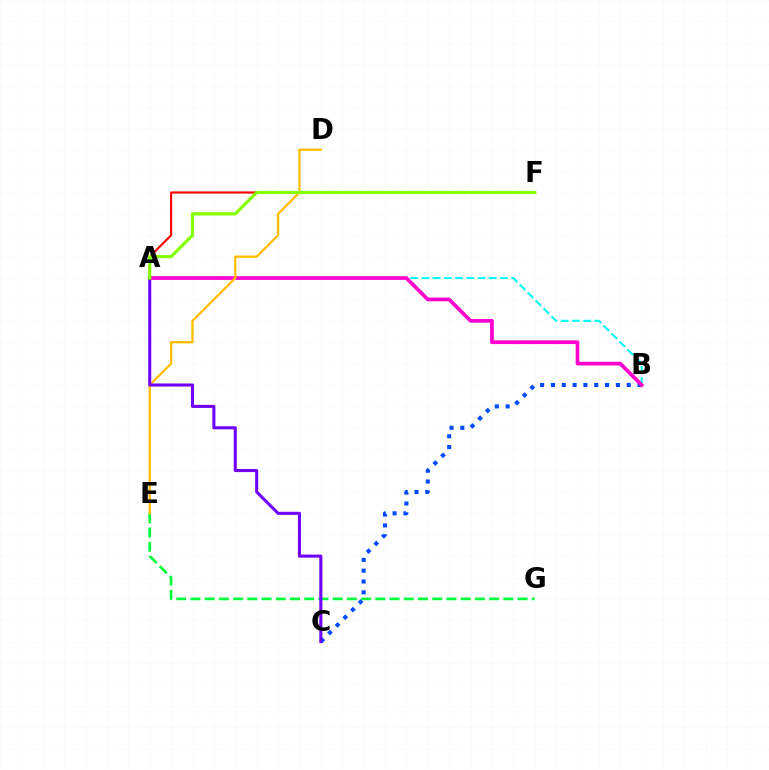{('B', 'C'): [{'color': '#004bff', 'line_style': 'dotted', 'thickness': 2.94}], ('E', 'G'): [{'color': '#00ff39', 'line_style': 'dashed', 'thickness': 1.93}], ('A', 'F'): [{'color': '#ff0000', 'line_style': 'solid', 'thickness': 1.54}, {'color': '#84ff00', 'line_style': 'solid', 'thickness': 2.32}], ('A', 'B'): [{'color': '#00fff6', 'line_style': 'dashed', 'thickness': 1.52}, {'color': '#ff00cf', 'line_style': 'solid', 'thickness': 2.66}], ('D', 'E'): [{'color': '#ffbd00', 'line_style': 'solid', 'thickness': 1.67}], ('A', 'C'): [{'color': '#7200ff', 'line_style': 'solid', 'thickness': 2.2}]}